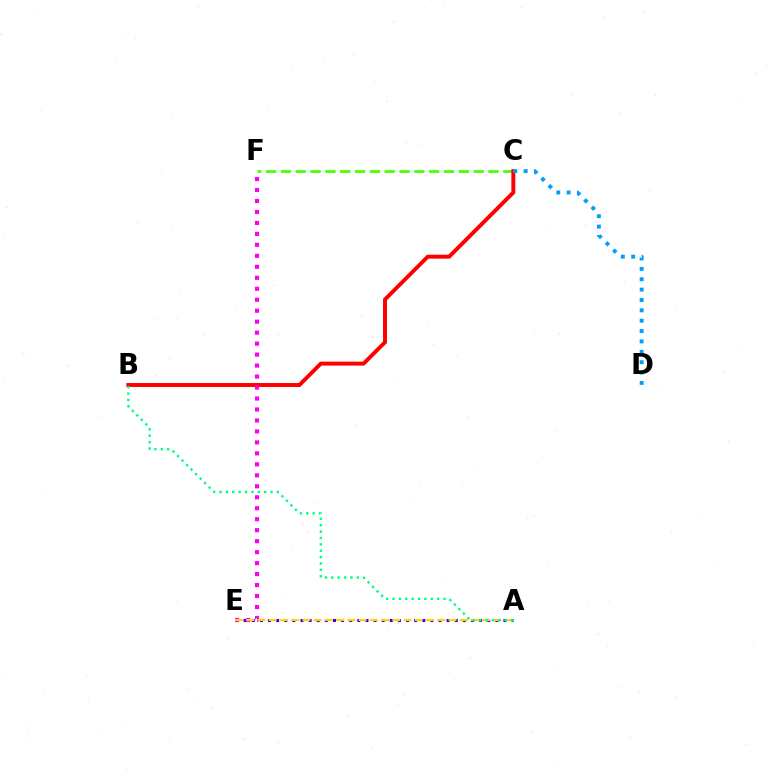{('C', 'F'): [{'color': '#4fff00', 'line_style': 'dashed', 'thickness': 2.01}], ('A', 'E'): [{'color': '#3700ff', 'line_style': 'dotted', 'thickness': 2.21}, {'color': '#ffd500', 'line_style': 'dashed', 'thickness': 1.53}], ('B', 'C'): [{'color': '#ff0000', 'line_style': 'solid', 'thickness': 2.83}], ('E', 'F'): [{'color': '#ff00ed', 'line_style': 'dotted', 'thickness': 2.98}], ('C', 'D'): [{'color': '#009eff', 'line_style': 'dotted', 'thickness': 2.82}], ('A', 'B'): [{'color': '#00ff86', 'line_style': 'dotted', 'thickness': 1.73}]}